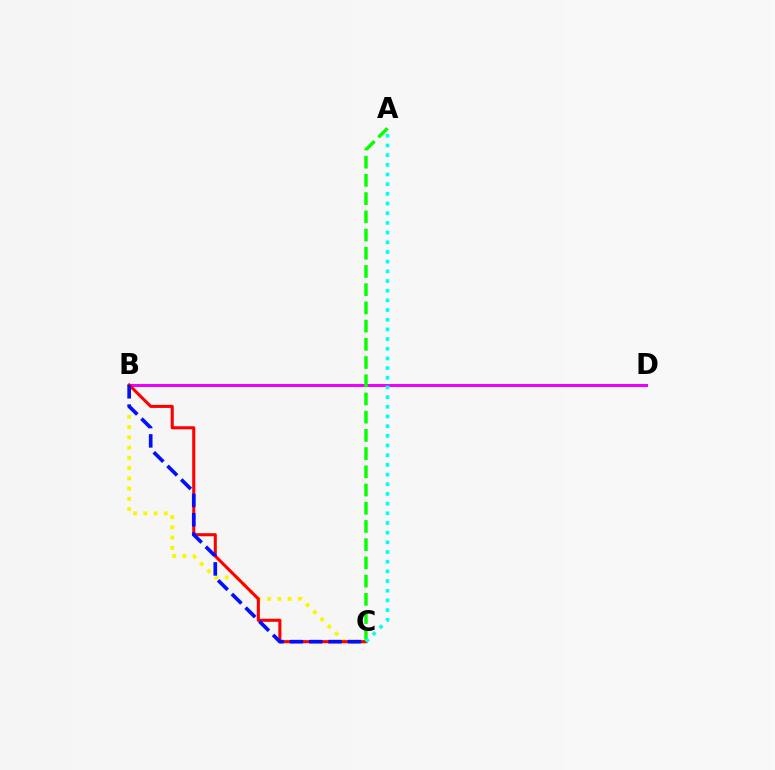{('B', 'D'): [{'color': '#ee00ff', 'line_style': 'solid', 'thickness': 2.17}], ('A', 'C'): [{'color': '#08ff00', 'line_style': 'dashed', 'thickness': 2.47}, {'color': '#00fff6', 'line_style': 'dotted', 'thickness': 2.63}], ('B', 'C'): [{'color': '#fcf500', 'line_style': 'dotted', 'thickness': 2.78}, {'color': '#ff0000', 'line_style': 'solid', 'thickness': 2.21}, {'color': '#0010ff', 'line_style': 'dashed', 'thickness': 2.63}]}